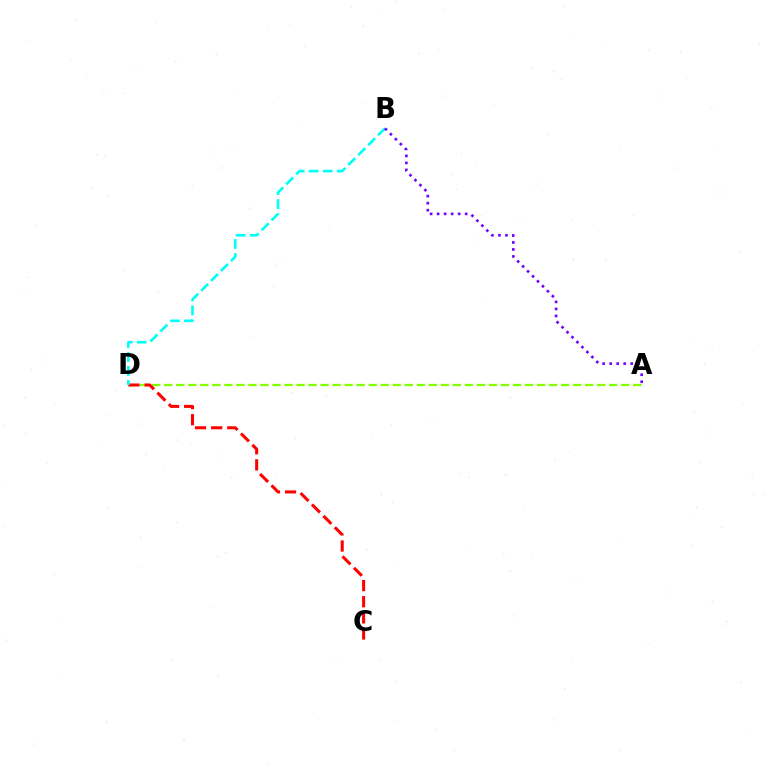{('A', 'D'): [{'color': '#84ff00', 'line_style': 'dashed', 'thickness': 1.63}], ('C', 'D'): [{'color': '#ff0000', 'line_style': 'dashed', 'thickness': 2.19}], ('B', 'D'): [{'color': '#00fff6', 'line_style': 'dashed', 'thickness': 1.9}], ('A', 'B'): [{'color': '#7200ff', 'line_style': 'dotted', 'thickness': 1.91}]}